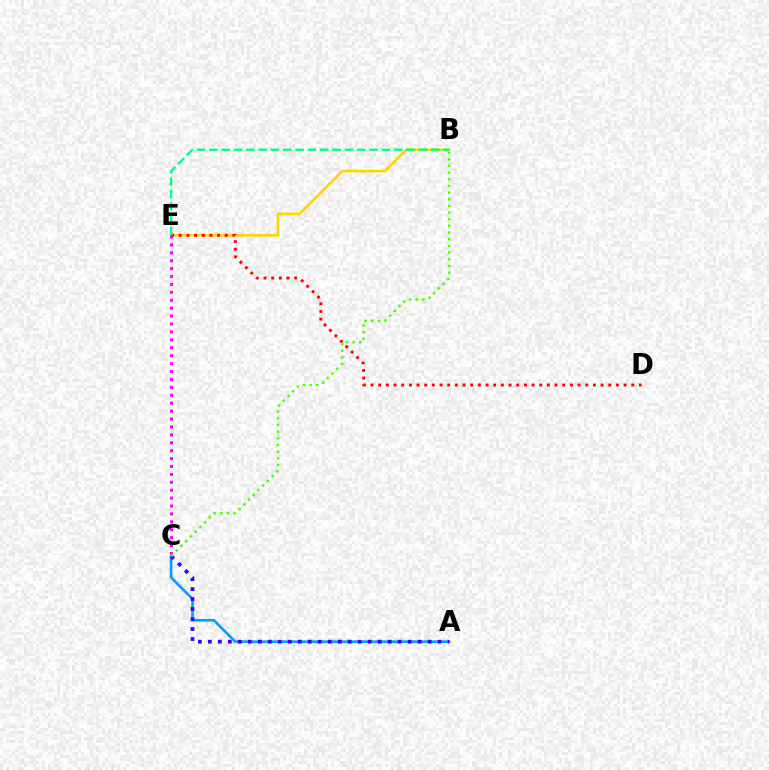{('B', 'E'): [{'color': '#ffd500', 'line_style': 'solid', 'thickness': 1.89}, {'color': '#00ff86', 'line_style': 'dashed', 'thickness': 1.67}], ('A', 'C'): [{'color': '#009eff', 'line_style': 'solid', 'thickness': 1.9}, {'color': '#3700ff', 'line_style': 'dotted', 'thickness': 2.71}], ('D', 'E'): [{'color': '#ff0000', 'line_style': 'dotted', 'thickness': 2.08}], ('C', 'E'): [{'color': '#ff00ed', 'line_style': 'dotted', 'thickness': 2.15}], ('B', 'C'): [{'color': '#4fff00', 'line_style': 'dotted', 'thickness': 1.81}]}